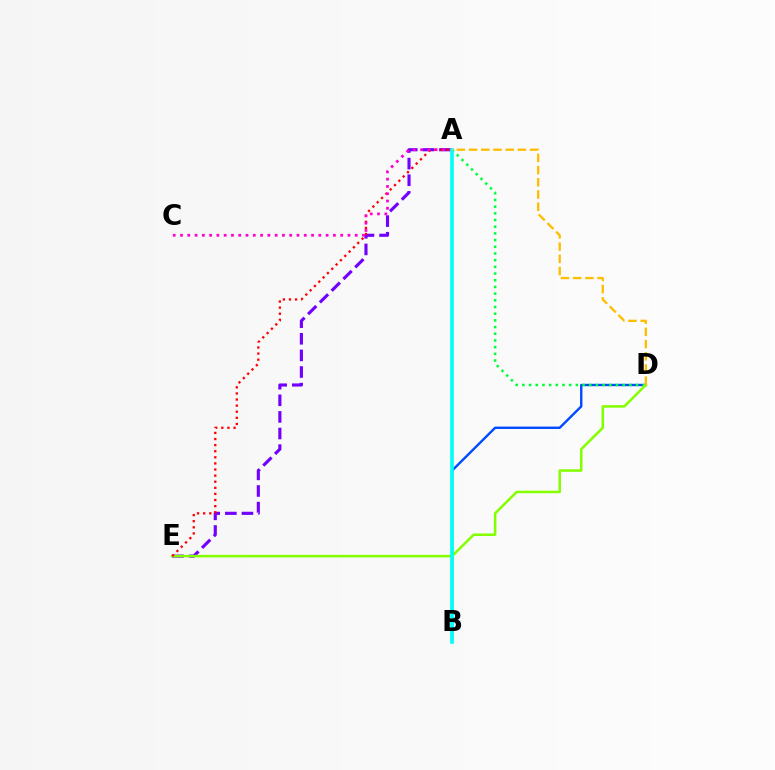{('B', 'D'): [{'color': '#004bff', 'line_style': 'solid', 'thickness': 1.72}], ('A', 'E'): [{'color': '#7200ff', 'line_style': 'dashed', 'thickness': 2.26}, {'color': '#ff0000', 'line_style': 'dotted', 'thickness': 1.66}], ('A', 'D'): [{'color': '#00ff39', 'line_style': 'dotted', 'thickness': 1.82}, {'color': '#ffbd00', 'line_style': 'dashed', 'thickness': 1.66}], ('D', 'E'): [{'color': '#84ff00', 'line_style': 'solid', 'thickness': 1.82}], ('A', 'C'): [{'color': '#ff00cf', 'line_style': 'dotted', 'thickness': 1.98}], ('A', 'B'): [{'color': '#00fff6', 'line_style': 'solid', 'thickness': 2.6}]}